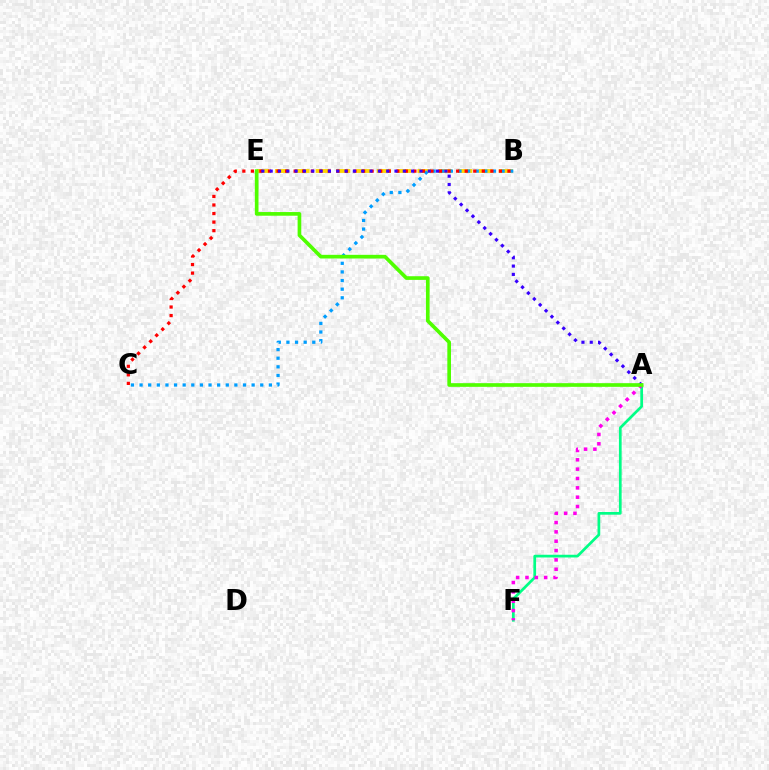{('B', 'E'): [{'color': '#ffd500', 'line_style': 'dashed', 'thickness': 2.76}], ('B', 'C'): [{'color': '#009eff', 'line_style': 'dotted', 'thickness': 2.34}, {'color': '#ff0000', 'line_style': 'dotted', 'thickness': 2.32}], ('A', 'F'): [{'color': '#00ff86', 'line_style': 'solid', 'thickness': 1.96}, {'color': '#ff00ed', 'line_style': 'dotted', 'thickness': 2.54}], ('A', 'E'): [{'color': '#3700ff', 'line_style': 'dotted', 'thickness': 2.26}, {'color': '#4fff00', 'line_style': 'solid', 'thickness': 2.64}]}